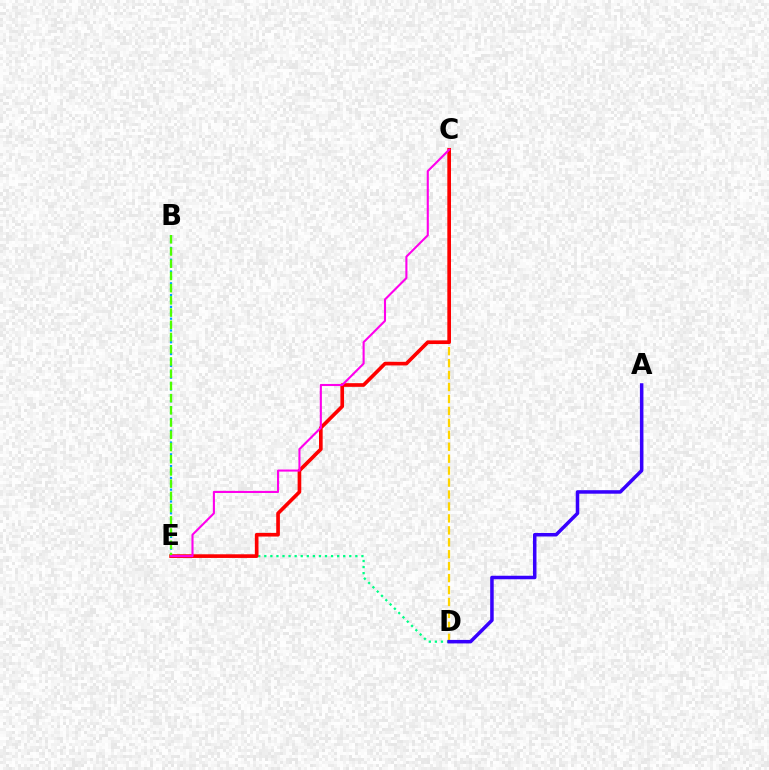{('B', 'E'): [{'color': '#009eff', 'line_style': 'dotted', 'thickness': 1.6}, {'color': '#4fff00', 'line_style': 'dashed', 'thickness': 1.66}], ('D', 'E'): [{'color': '#00ff86', 'line_style': 'dotted', 'thickness': 1.65}], ('C', 'D'): [{'color': '#ffd500', 'line_style': 'dashed', 'thickness': 1.62}], ('C', 'E'): [{'color': '#ff0000', 'line_style': 'solid', 'thickness': 2.63}, {'color': '#ff00ed', 'line_style': 'solid', 'thickness': 1.51}], ('A', 'D'): [{'color': '#3700ff', 'line_style': 'solid', 'thickness': 2.53}]}